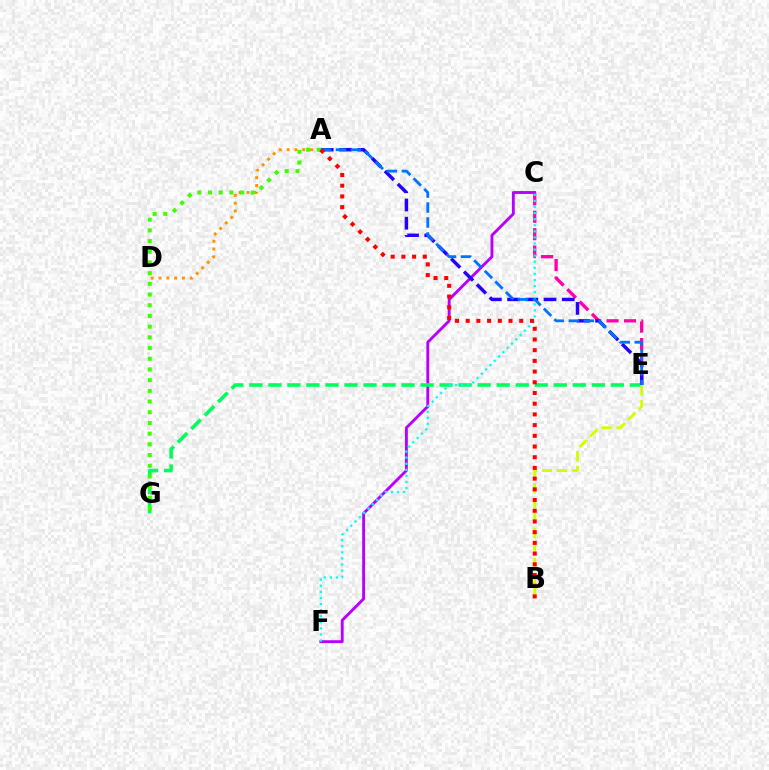{('C', 'E'): [{'color': '#ff00ac', 'line_style': 'dashed', 'thickness': 2.37}], ('C', 'F'): [{'color': '#b900ff', 'line_style': 'solid', 'thickness': 2.07}, {'color': '#00fff6', 'line_style': 'dotted', 'thickness': 1.65}], ('E', 'G'): [{'color': '#00ff5c', 'line_style': 'dashed', 'thickness': 2.58}], ('A', 'E'): [{'color': '#2500ff', 'line_style': 'dashed', 'thickness': 2.48}, {'color': '#0074ff', 'line_style': 'dashed', 'thickness': 2.03}], ('A', 'D'): [{'color': '#ff9400', 'line_style': 'dotted', 'thickness': 2.12}], ('B', 'E'): [{'color': '#d1ff00', 'line_style': 'dashed', 'thickness': 2.04}], ('A', 'G'): [{'color': '#3dff00', 'line_style': 'dotted', 'thickness': 2.91}], ('A', 'B'): [{'color': '#ff0000', 'line_style': 'dotted', 'thickness': 2.91}]}